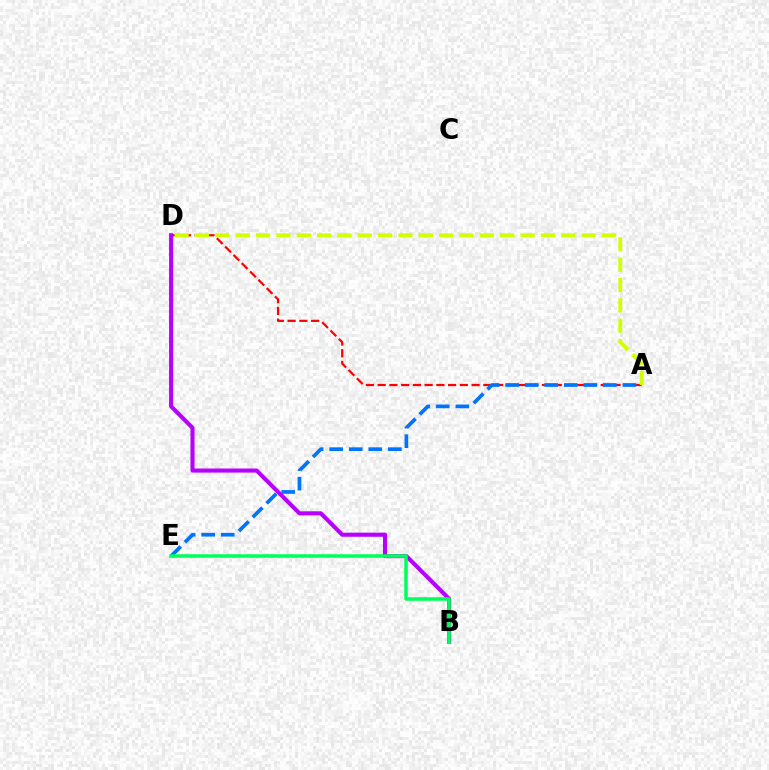{('A', 'D'): [{'color': '#ff0000', 'line_style': 'dashed', 'thickness': 1.6}, {'color': '#d1ff00', 'line_style': 'dashed', 'thickness': 2.76}], ('B', 'D'): [{'color': '#b900ff', 'line_style': 'solid', 'thickness': 2.95}], ('A', 'E'): [{'color': '#0074ff', 'line_style': 'dashed', 'thickness': 2.66}], ('B', 'E'): [{'color': '#00ff5c', 'line_style': 'solid', 'thickness': 2.54}]}